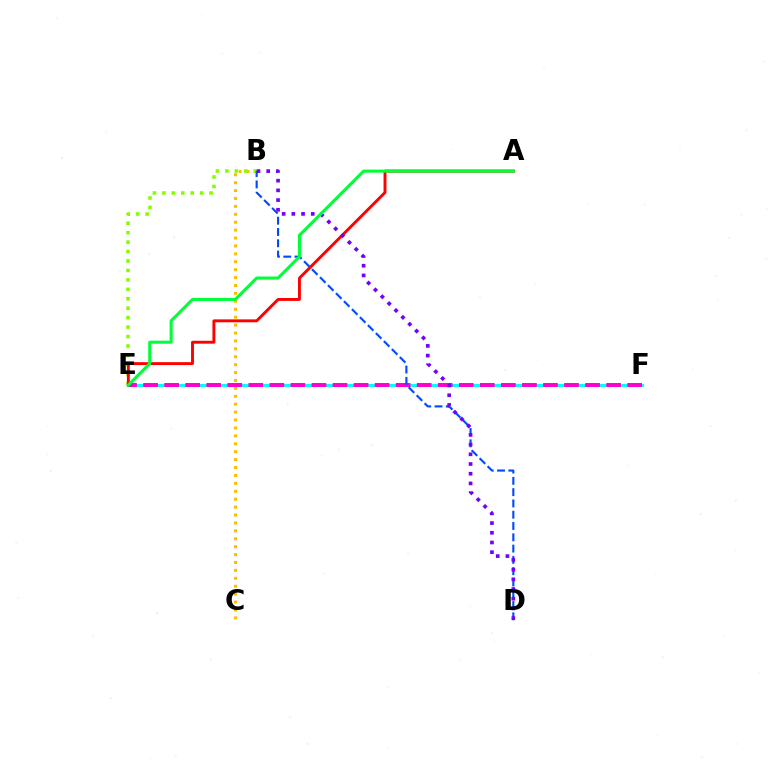{('B', 'C'): [{'color': '#ffbd00', 'line_style': 'dotted', 'thickness': 2.15}], ('E', 'F'): [{'color': '#00fff6', 'line_style': 'solid', 'thickness': 2.13}, {'color': '#ff00cf', 'line_style': 'dashed', 'thickness': 2.86}], ('B', 'E'): [{'color': '#84ff00', 'line_style': 'dotted', 'thickness': 2.57}], ('B', 'D'): [{'color': '#004bff', 'line_style': 'dashed', 'thickness': 1.53}, {'color': '#7200ff', 'line_style': 'dotted', 'thickness': 2.64}], ('A', 'E'): [{'color': '#ff0000', 'line_style': 'solid', 'thickness': 2.09}, {'color': '#00ff39', 'line_style': 'solid', 'thickness': 2.2}]}